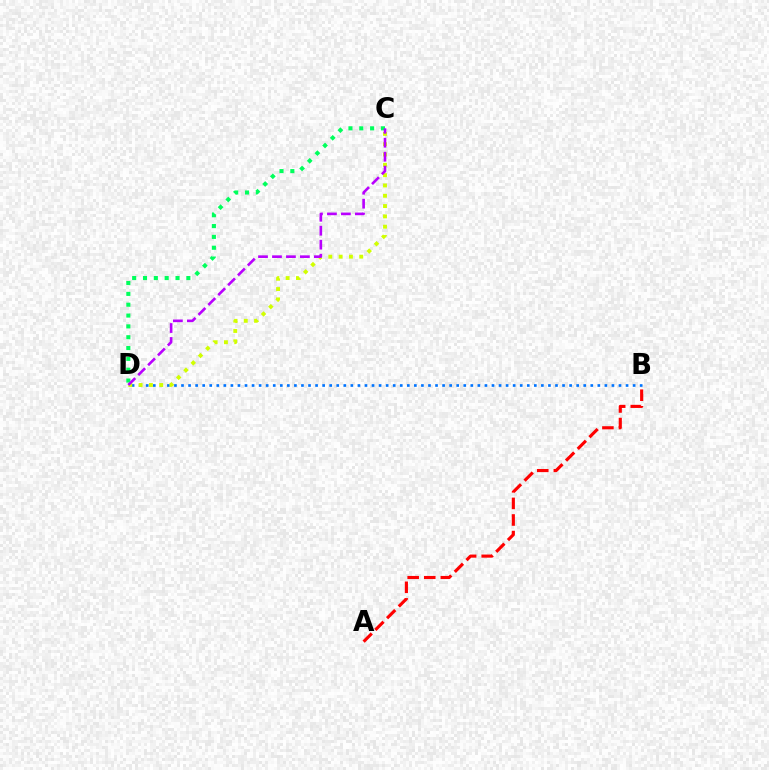{('B', 'D'): [{'color': '#0074ff', 'line_style': 'dotted', 'thickness': 1.92}], ('C', 'D'): [{'color': '#d1ff00', 'line_style': 'dotted', 'thickness': 2.8}, {'color': '#00ff5c', 'line_style': 'dotted', 'thickness': 2.94}, {'color': '#b900ff', 'line_style': 'dashed', 'thickness': 1.9}], ('A', 'B'): [{'color': '#ff0000', 'line_style': 'dashed', 'thickness': 2.25}]}